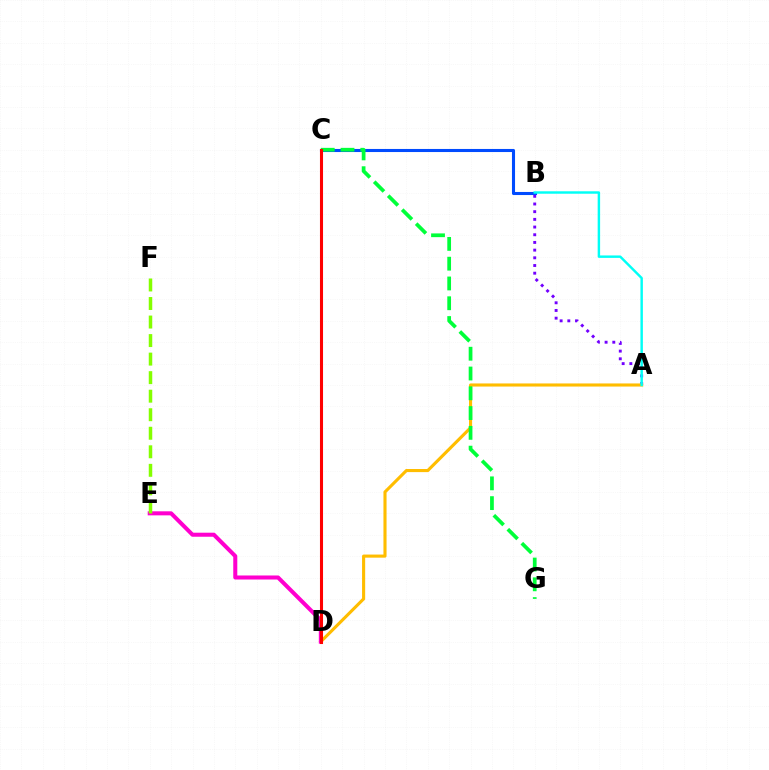{('B', 'C'): [{'color': '#004bff', 'line_style': 'solid', 'thickness': 2.22}], ('A', 'B'): [{'color': '#7200ff', 'line_style': 'dotted', 'thickness': 2.09}, {'color': '#00fff6', 'line_style': 'solid', 'thickness': 1.76}], ('A', 'D'): [{'color': '#ffbd00', 'line_style': 'solid', 'thickness': 2.24}], ('C', 'G'): [{'color': '#00ff39', 'line_style': 'dashed', 'thickness': 2.69}], ('D', 'E'): [{'color': '#ff00cf', 'line_style': 'solid', 'thickness': 2.91}], ('C', 'D'): [{'color': '#ff0000', 'line_style': 'solid', 'thickness': 2.21}], ('E', 'F'): [{'color': '#84ff00', 'line_style': 'dashed', 'thickness': 2.52}]}